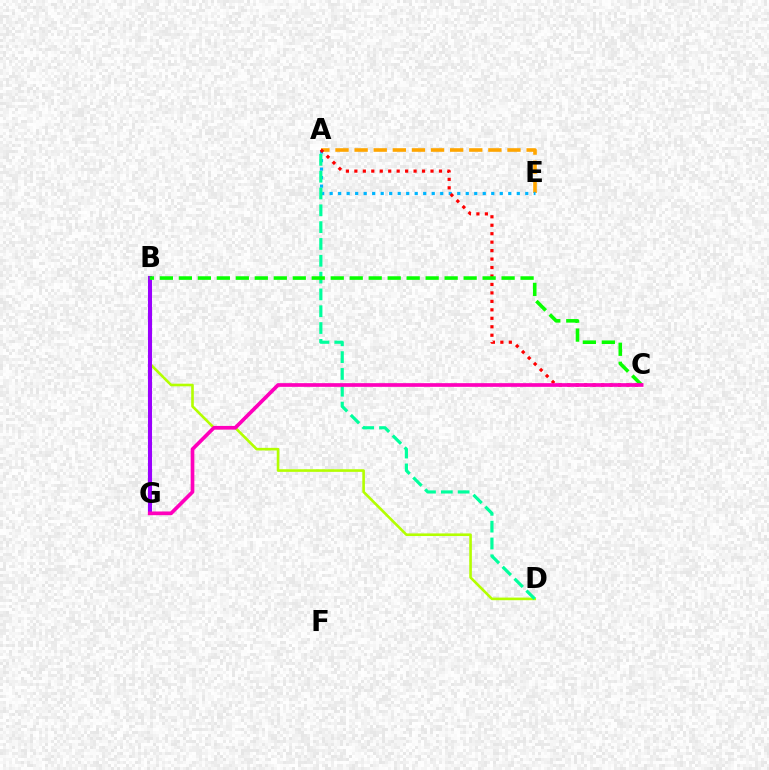{('A', 'E'): [{'color': '#ffa500', 'line_style': 'dashed', 'thickness': 2.6}, {'color': '#00b5ff', 'line_style': 'dotted', 'thickness': 2.31}], ('A', 'C'): [{'color': '#ff0000', 'line_style': 'dotted', 'thickness': 2.3}], ('B', 'G'): [{'color': '#0010ff', 'line_style': 'solid', 'thickness': 1.96}, {'color': '#9b00ff', 'line_style': 'solid', 'thickness': 2.93}], ('B', 'D'): [{'color': '#b3ff00', 'line_style': 'solid', 'thickness': 1.88}], ('A', 'D'): [{'color': '#00ff9d', 'line_style': 'dashed', 'thickness': 2.29}], ('B', 'C'): [{'color': '#08ff00', 'line_style': 'dashed', 'thickness': 2.58}], ('C', 'G'): [{'color': '#ff00bd', 'line_style': 'solid', 'thickness': 2.66}]}